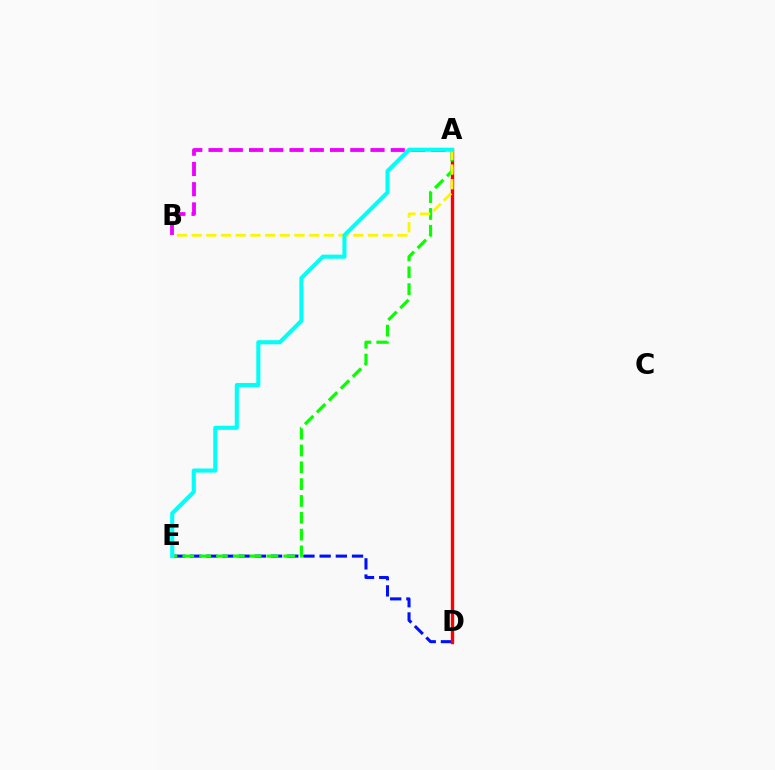{('D', 'E'): [{'color': '#0010ff', 'line_style': 'dashed', 'thickness': 2.2}], ('A', 'D'): [{'color': '#ff0000', 'line_style': 'solid', 'thickness': 2.42}], ('A', 'E'): [{'color': '#08ff00', 'line_style': 'dashed', 'thickness': 2.29}, {'color': '#00fff6', 'line_style': 'solid', 'thickness': 2.94}], ('A', 'B'): [{'color': '#ee00ff', 'line_style': 'dashed', 'thickness': 2.75}, {'color': '#fcf500', 'line_style': 'dashed', 'thickness': 2.0}]}